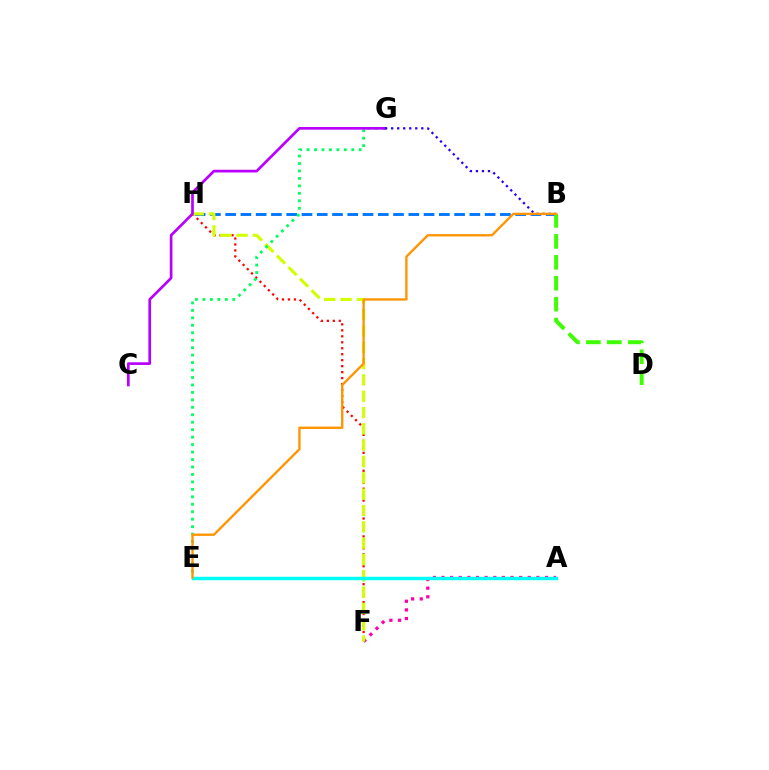{('B', 'H'): [{'color': '#0074ff', 'line_style': 'dashed', 'thickness': 2.07}], ('F', 'H'): [{'color': '#ff0000', 'line_style': 'dotted', 'thickness': 1.62}, {'color': '#d1ff00', 'line_style': 'dashed', 'thickness': 2.22}], ('A', 'F'): [{'color': '#ff00ac', 'line_style': 'dotted', 'thickness': 2.34}], ('B', 'D'): [{'color': '#3dff00', 'line_style': 'dashed', 'thickness': 2.84}], ('A', 'E'): [{'color': '#00fff6', 'line_style': 'solid', 'thickness': 2.48}], ('E', 'G'): [{'color': '#00ff5c', 'line_style': 'dotted', 'thickness': 2.03}], ('C', 'G'): [{'color': '#b900ff', 'line_style': 'solid', 'thickness': 1.94}], ('B', 'G'): [{'color': '#2500ff', 'line_style': 'dotted', 'thickness': 1.64}], ('B', 'E'): [{'color': '#ff9400', 'line_style': 'solid', 'thickness': 1.69}]}